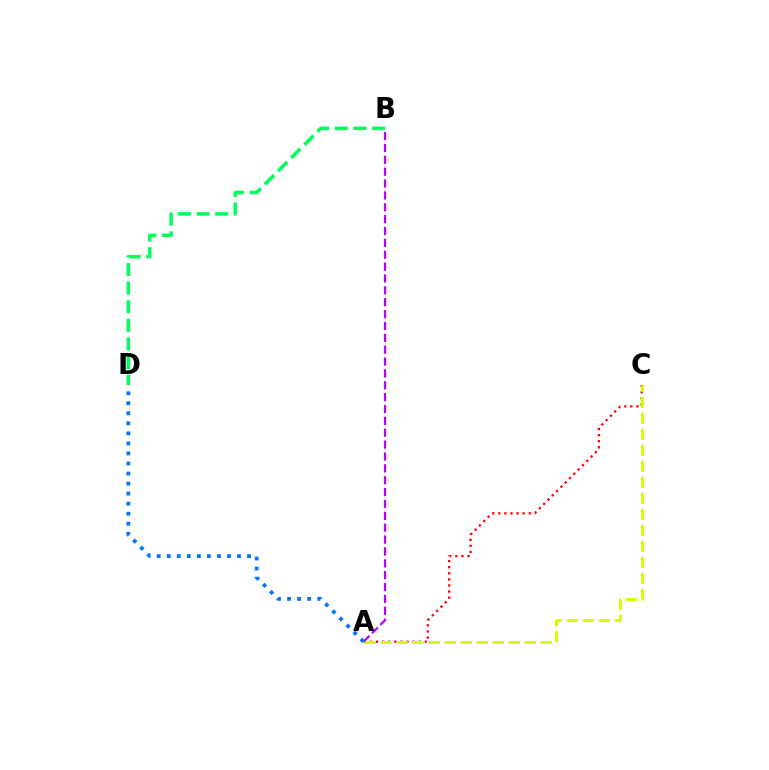{('B', 'D'): [{'color': '#00ff5c', 'line_style': 'dashed', 'thickness': 2.53}], ('A', 'C'): [{'color': '#ff0000', 'line_style': 'dotted', 'thickness': 1.66}, {'color': '#d1ff00', 'line_style': 'dashed', 'thickness': 2.18}], ('A', 'B'): [{'color': '#b900ff', 'line_style': 'dashed', 'thickness': 1.61}], ('A', 'D'): [{'color': '#0074ff', 'line_style': 'dotted', 'thickness': 2.73}]}